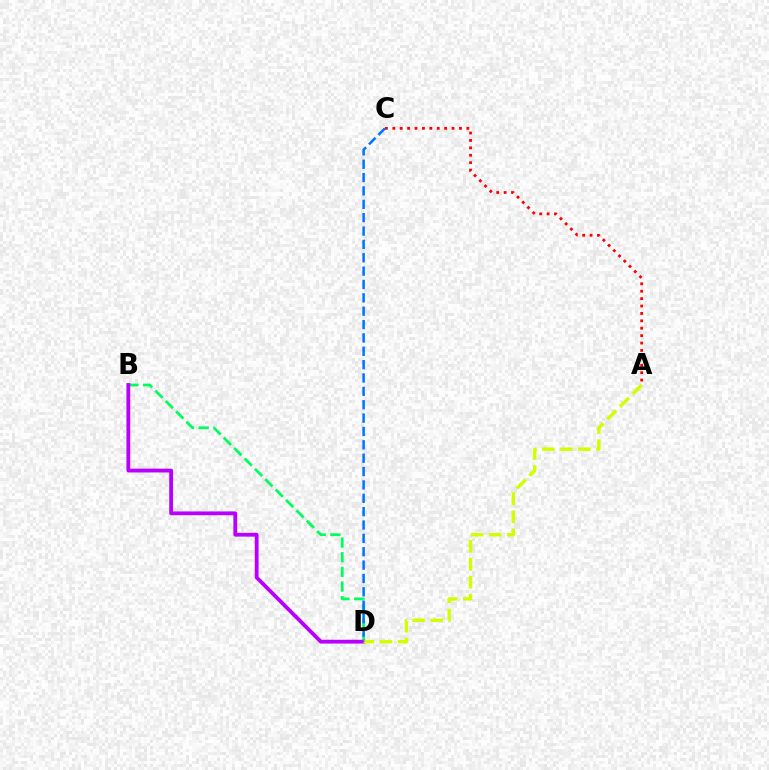{('B', 'D'): [{'color': '#00ff5c', 'line_style': 'dashed', 'thickness': 1.99}, {'color': '#b900ff', 'line_style': 'solid', 'thickness': 2.75}], ('A', 'C'): [{'color': '#ff0000', 'line_style': 'dotted', 'thickness': 2.01}], ('A', 'D'): [{'color': '#d1ff00', 'line_style': 'dashed', 'thickness': 2.45}], ('C', 'D'): [{'color': '#0074ff', 'line_style': 'dashed', 'thickness': 1.82}]}